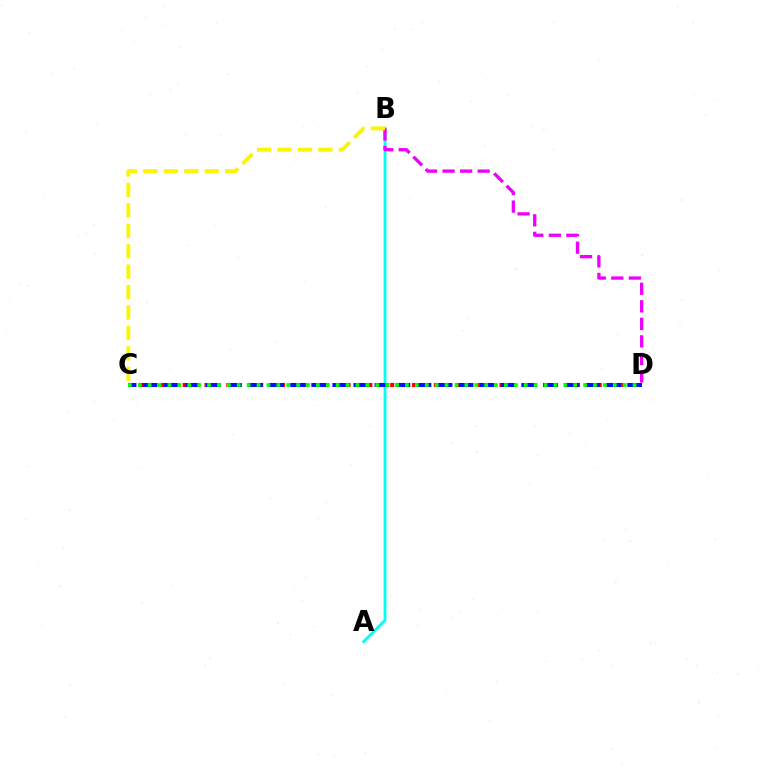{('A', 'B'): [{'color': '#00fff6', 'line_style': 'solid', 'thickness': 2.03}], ('C', 'D'): [{'color': '#ff0000', 'line_style': 'dotted', 'thickness': 2.97}, {'color': '#0010ff', 'line_style': 'dashed', 'thickness': 2.86}, {'color': '#08ff00', 'line_style': 'dotted', 'thickness': 2.69}], ('B', 'D'): [{'color': '#ee00ff', 'line_style': 'dashed', 'thickness': 2.38}], ('B', 'C'): [{'color': '#fcf500', 'line_style': 'dashed', 'thickness': 2.78}]}